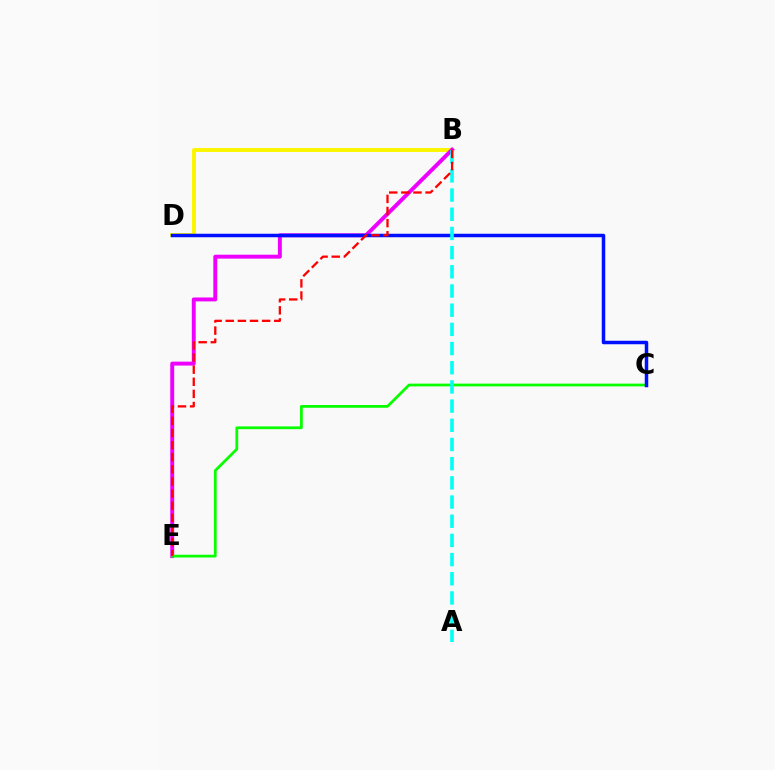{('B', 'D'): [{'color': '#fcf500', 'line_style': 'solid', 'thickness': 2.83}], ('B', 'E'): [{'color': '#ee00ff', 'line_style': 'solid', 'thickness': 2.82}, {'color': '#ff0000', 'line_style': 'dashed', 'thickness': 1.65}], ('C', 'E'): [{'color': '#08ff00', 'line_style': 'solid', 'thickness': 1.99}], ('C', 'D'): [{'color': '#0010ff', 'line_style': 'solid', 'thickness': 2.52}], ('A', 'B'): [{'color': '#00fff6', 'line_style': 'dashed', 'thickness': 2.61}]}